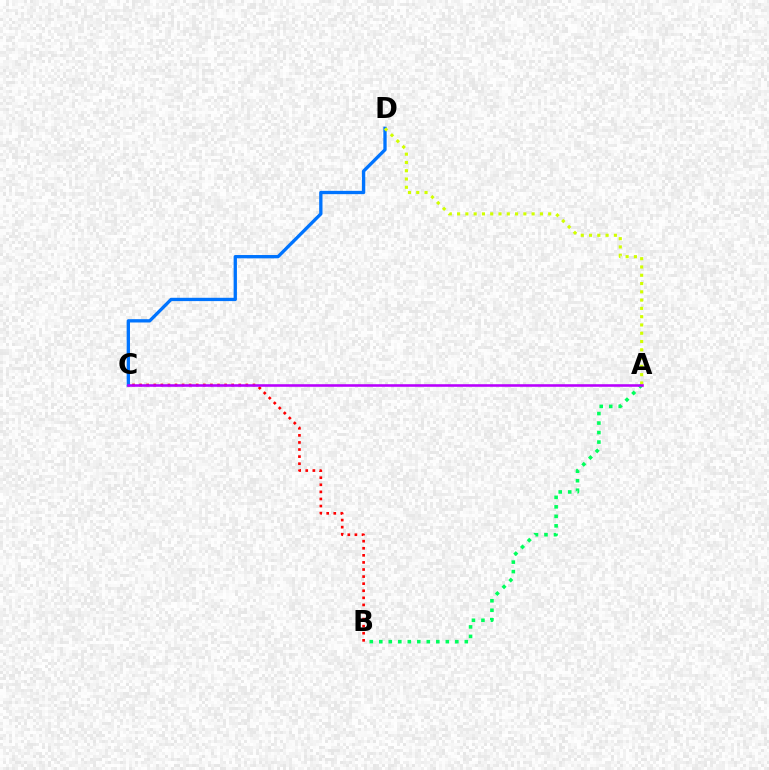{('C', 'D'): [{'color': '#0074ff', 'line_style': 'solid', 'thickness': 2.38}], ('A', 'B'): [{'color': '#00ff5c', 'line_style': 'dotted', 'thickness': 2.58}], ('A', 'D'): [{'color': '#d1ff00', 'line_style': 'dotted', 'thickness': 2.25}], ('B', 'C'): [{'color': '#ff0000', 'line_style': 'dotted', 'thickness': 1.92}], ('A', 'C'): [{'color': '#b900ff', 'line_style': 'solid', 'thickness': 1.86}]}